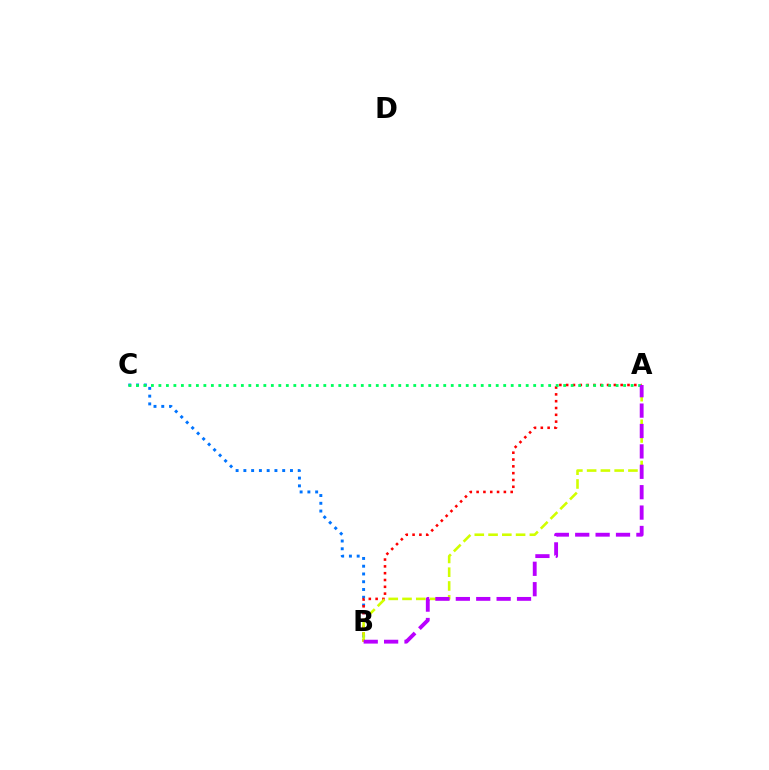{('B', 'C'): [{'color': '#0074ff', 'line_style': 'dotted', 'thickness': 2.11}], ('A', 'B'): [{'color': '#ff0000', 'line_style': 'dotted', 'thickness': 1.85}, {'color': '#d1ff00', 'line_style': 'dashed', 'thickness': 1.87}, {'color': '#b900ff', 'line_style': 'dashed', 'thickness': 2.77}], ('A', 'C'): [{'color': '#00ff5c', 'line_style': 'dotted', 'thickness': 2.04}]}